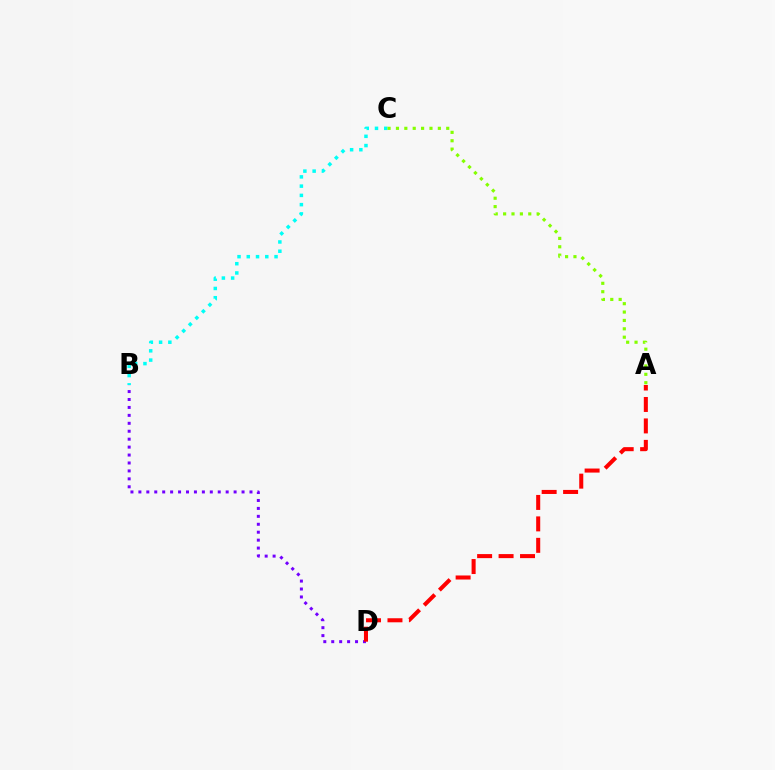{('B', 'D'): [{'color': '#7200ff', 'line_style': 'dotted', 'thickness': 2.16}], ('A', 'D'): [{'color': '#ff0000', 'line_style': 'dashed', 'thickness': 2.91}], ('B', 'C'): [{'color': '#00fff6', 'line_style': 'dotted', 'thickness': 2.51}], ('A', 'C'): [{'color': '#84ff00', 'line_style': 'dotted', 'thickness': 2.28}]}